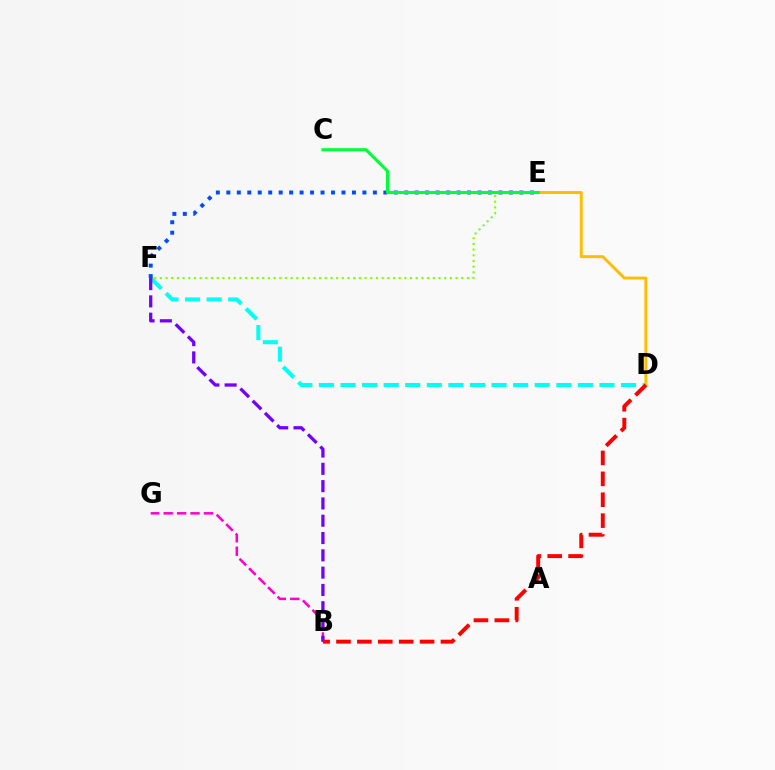{('D', 'F'): [{'color': '#00fff6', 'line_style': 'dashed', 'thickness': 2.93}], ('E', 'F'): [{'color': '#84ff00', 'line_style': 'dotted', 'thickness': 1.55}, {'color': '#004bff', 'line_style': 'dotted', 'thickness': 2.84}], ('D', 'E'): [{'color': '#ffbd00', 'line_style': 'solid', 'thickness': 2.11}], ('B', 'G'): [{'color': '#ff00cf', 'line_style': 'dashed', 'thickness': 1.82}], ('B', 'F'): [{'color': '#7200ff', 'line_style': 'dashed', 'thickness': 2.35}], ('C', 'E'): [{'color': '#00ff39', 'line_style': 'solid', 'thickness': 2.21}], ('B', 'D'): [{'color': '#ff0000', 'line_style': 'dashed', 'thickness': 2.84}]}